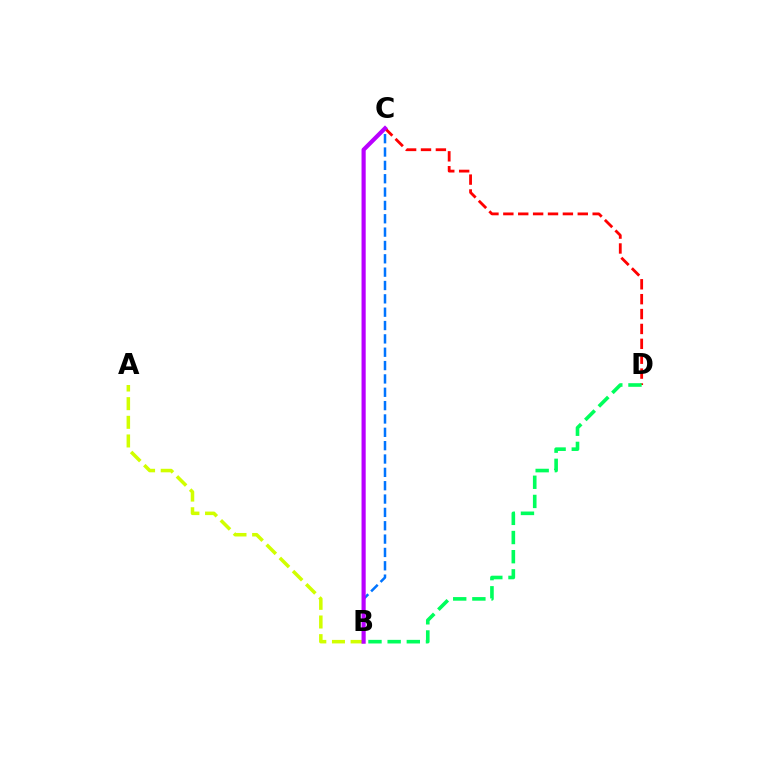{('C', 'D'): [{'color': '#ff0000', 'line_style': 'dashed', 'thickness': 2.02}], ('A', 'B'): [{'color': '#d1ff00', 'line_style': 'dashed', 'thickness': 2.53}], ('B', 'C'): [{'color': '#0074ff', 'line_style': 'dashed', 'thickness': 1.81}, {'color': '#b900ff', 'line_style': 'solid', 'thickness': 3.0}], ('B', 'D'): [{'color': '#00ff5c', 'line_style': 'dashed', 'thickness': 2.6}]}